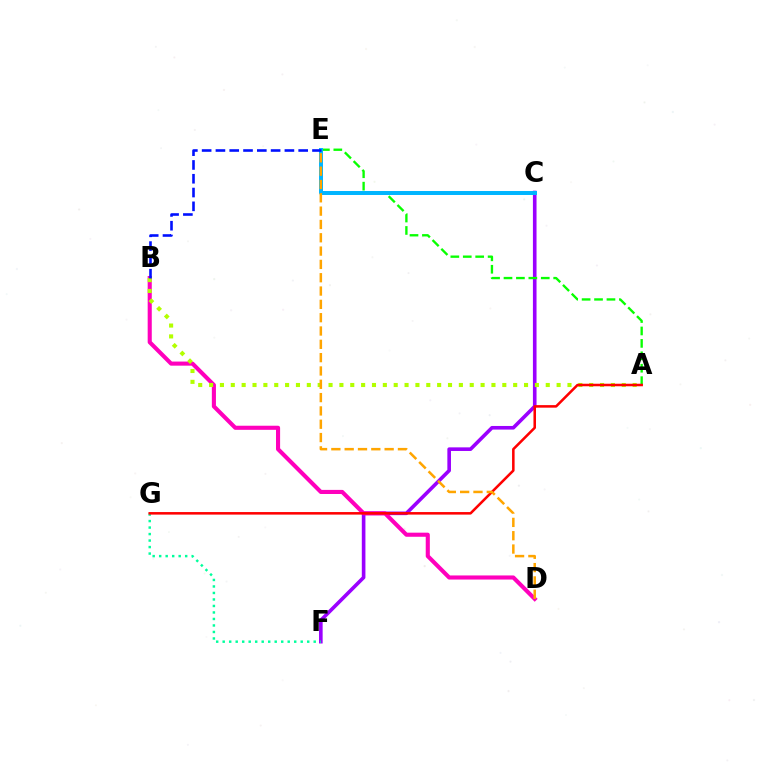{('C', 'F'): [{'color': '#9b00ff', 'line_style': 'solid', 'thickness': 2.61}], ('F', 'G'): [{'color': '#00ff9d', 'line_style': 'dotted', 'thickness': 1.77}], ('B', 'D'): [{'color': '#ff00bd', 'line_style': 'solid', 'thickness': 2.95}], ('A', 'E'): [{'color': '#08ff00', 'line_style': 'dashed', 'thickness': 1.69}], ('C', 'E'): [{'color': '#00b5ff', 'line_style': 'solid', 'thickness': 2.86}], ('A', 'B'): [{'color': '#b3ff00', 'line_style': 'dotted', 'thickness': 2.95}], ('A', 'G'): [{'color': '#ff0000', 'line_style': 'solid', 'thickness': 1.83}], ('B', 'E'): [{'color': '#0010ff', 'line_style': 'dashed', 'thickness': 1.87}], ('D', 'E'): [{'color': '#ffa500', 'line_style': 'dashed', 'thickness': 1.81}]}